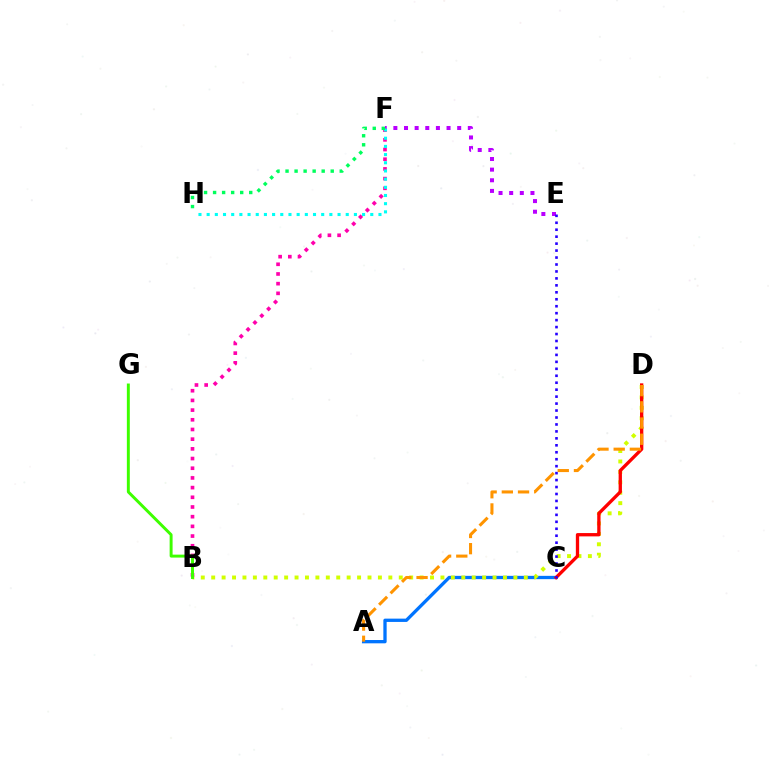{('E', 'F'): [{'color': '#b900ff', 'line_style': 'dotted', 'thickness': 2.89}], ('A', 'C'): [{'color': '#0074ff', 'line_style': 'solid', 'thickness': 2.38}], ('B', 'D'): [{'color': '#d1ff00', 'line_style': 'dotted', 'thickness': 2.83}], ('B', 'F'): [{'color': '#ff00ac', 'line_style': 'dotted', 'thickness': 2.63}], ('C', 'D'): [{'color': '#ff0000', 'line_style': 'solid', 'thickness': 2.39}], ('C', 'E'): [{'color': '#2500ff', 'line_style': 'dotted', 'thickness': 1.89}], ('A', 'D'): [{'color': '#ff9400', 'line_style': 'dashed', 'thickness': 2.2}], ('F', 'H'): [{'color': '#00fff6', 'line_style': 'dotted', 'thickness': 2.22}, {'color': '#00ff5c', 'line_style': 'dotted', 'thickness': 2.45}], ('B', 'G'): [{'color': '#3dff00', 'line_style': 'solid', 'thickness': 2.12}]}